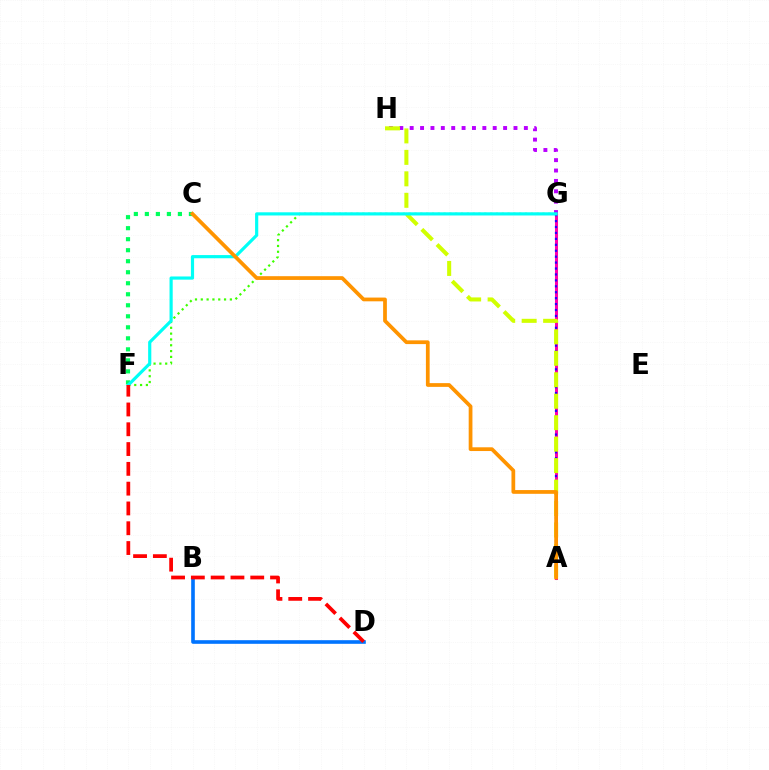{('G', 'H'): [{'color': '#b900ff', 'line_style': 'dotted', 'thickness': 2.82}], ('A', 'G'): [{'color': '#ff00ac', 'line_style': 'solid', 'thickness': 2.18}, {'color': '#2500ff', 'line_style': 'dotted', 'thickness': 1.61}], ('A', 'H'): [{'color': '#d1ff00', 'line_style': 'dashed', 'thickness': 2.92}], ('C', 'F'): [{'color': '#00ff5c', 'line_style': 'dotted', 'thickness': 2.99}], ('B', 'D'): [{'color': '#0074ff', 'line_style': 'solid', 'thickness': 2.61}], ('F', 'G'): [{'color': '#3dff00', 'line_style': 'dotted', 'thickness': 1.58}, {'color': '#00fff6', 'line_style': 'solid', 'thickness': 2.29}], ('D', 'F'): [{'color': '#ff0000', 'line_style': 'dashed', 'thickness': 2.69}], ('A', 'C'): [{'color': '#ff9400', 'line_style': 'solid', 'thickness': 2.7}]}